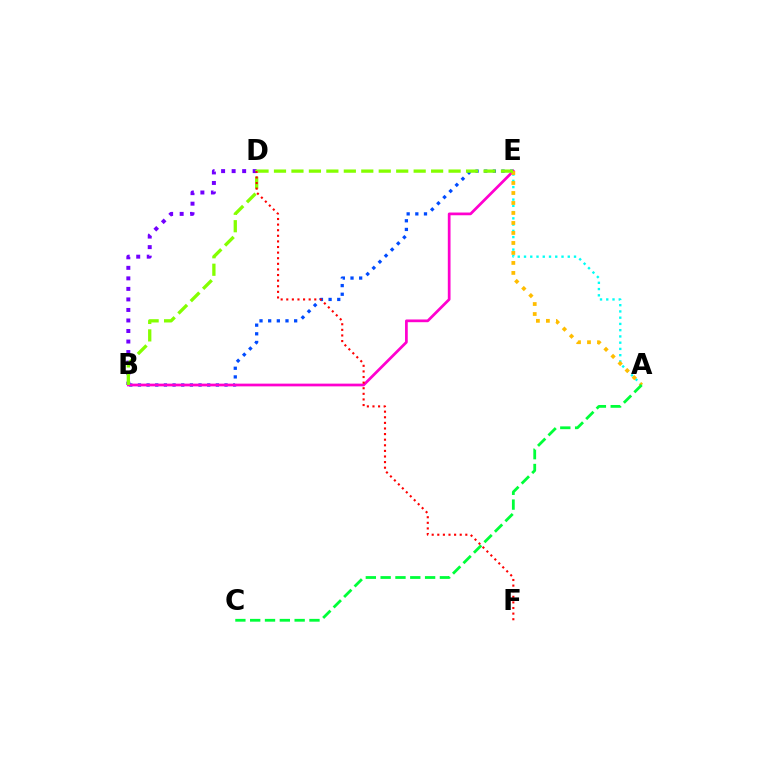{('B', 'D'): [{'color': '#7200ff', 'line_style': 'dotted', 'thickness': 2.86}], ('A', 'E'): [{'color': '#00fff6', 'line_style': 'dotted', 'thickness': 1.7}, {'color': '#ffbd00', 'line_style': 'dotted', 'thickness': 2.71}], ('B', 'E'): [{'color': '#004bff', 'line_style': 'dotted', 'thickness': 2.35}, {'color': '#ff00cf', 'line_style': 'solid', 'thickness': 1.96}, {'color': '#84ff00', 'line_style': 'dashed', 'thickness': 2.37}], ('D', 'F'): [{'color': '#ff0000', 'line_style': 'dotted', 'thickness': 1.52}], ('A', 'C'): [{'color': '#00ff39', 'line_style': 'dashed', 'thickness': 2.01}]}